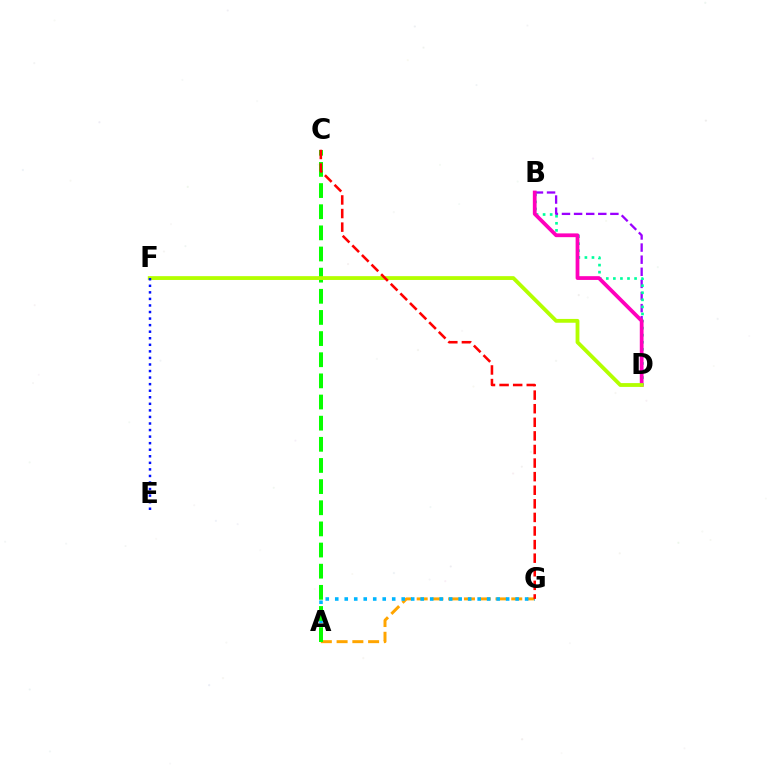{('A', 'G'): [{'color': '#ffa500', 'line_style': 'dashed', 'thickness': 2.14}, {'color': '#00b5ff', 'line_style': 'dotted', 'thickness': 2.58}], ('B', 'D'): [{'color': '#9b00ff', 'line_style': 'dashed', 'thickness': 1.64}, {'color': '#00ff9d', 'line_style': 'dotted', 'thickness': 1.92}, {'color': '#ff00bd', 'line_style': 'solid', 'thickness': 2.71}], ('A', 'C'): [{'color': '#08ff00', 'line_style': 'dashed', 'thickness': 2.87}], ('D', 'F'): [{'color': '#b3ff00', 'line_style': 'solid', 'thickness': 2.75}], ('C', 'G'): [{'color': '#ff0000', 'line_style': 'dashed', 'thickness': 1.85}], ('E', 'F'): [{'color': '#0010ff', 'line_style': 'dotted', 'thickness': 1.78}]}